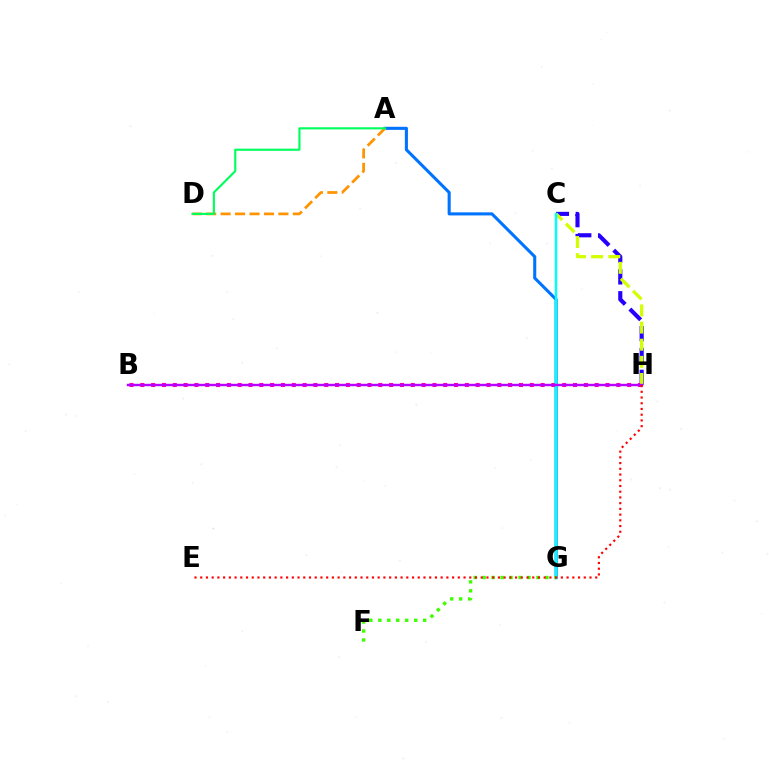{('C', 'H'): [{'color': '#2500ff', 'line_style': 'dashed', 'thickness': 2.97}, {'color': '#d1ff00', 'line_style': 'dashed', 'thickness': 2.33}], ('A', 'G'): [{'color': '#0074ff', 'line_style': 'solid', 'thickness': 2.22}], ('B', 'H'): [{'color': '#ff00ac', 'line_style': 'dotted', 'thickness': 2.94}, {'color': '#b900ff', 'line_style': 'solid', 'thickness': 1.73}], ('A', 'D'): [{'color': '#ff9400', 'line_style': 'dashed', 'thickness': 1.96}, {'color': '#00ff5c', 'line_style': 'solid', 'thickness': 1.54}], ('C', 'G'): [{'color': '#00fff6', 'line_style': 'solid', 'thickness': 1.79}], ('F', 'G'): [{'color': '#3dff00', 'line_style': 'dotted', 'thickness': 2.44}], ('E', 'H'): [{'color': '#ff0000', 'line_style': 'dotted', 'thickness': 1.56}]}